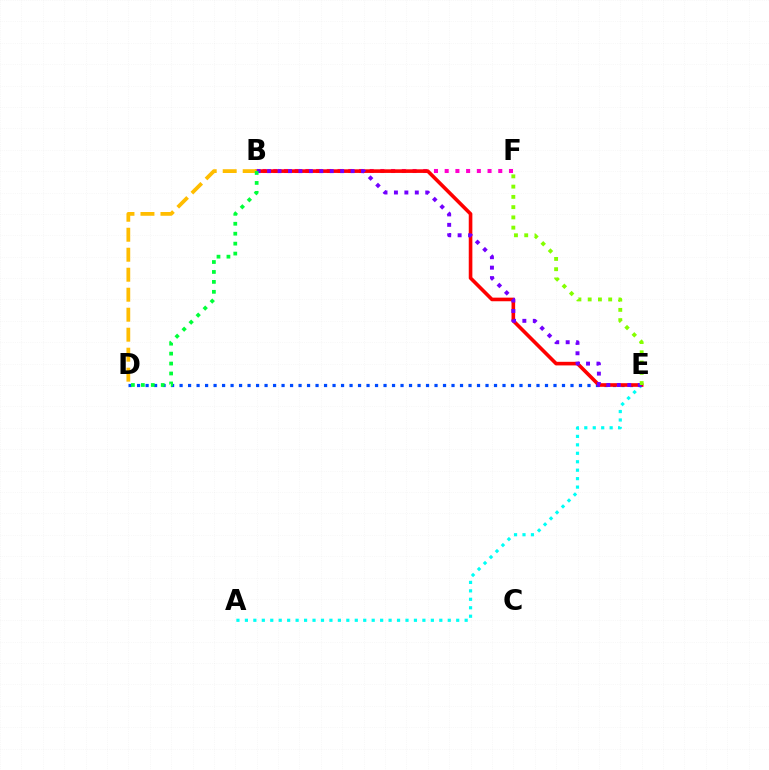{('D', 'E'): [{'color': '#004bff', 'line_style': 'dotted', 'thickness': 2.31}], ('A', 'E'): [{'color': '#00fff6', 'line_style': 'dotted', 'thickness': 2.3}], ('B', 'F'): [{'color': '#ff00cf', 'line_style': 'dotted', 'thickness': 2.91}], ('B', 'E'): [{'color': '#ff0000', 'line_style': 'solid', 'thickness': 2.6}, {'color': '#7200ff', 'line_style': 'dotted', 'thickness': 2.84}], ('B', 'D'): [{'color': '#ffbd00', 'line_style': 'dashed', 'thickness': 2.72}, {'color': '#00ff39', 'line_style': 'dotted', 'thickness': 2.7}], ('E', 'F'): [{'color': '#84ff00', 'line_style': 'dotted', 'thickness': 2.79}]}